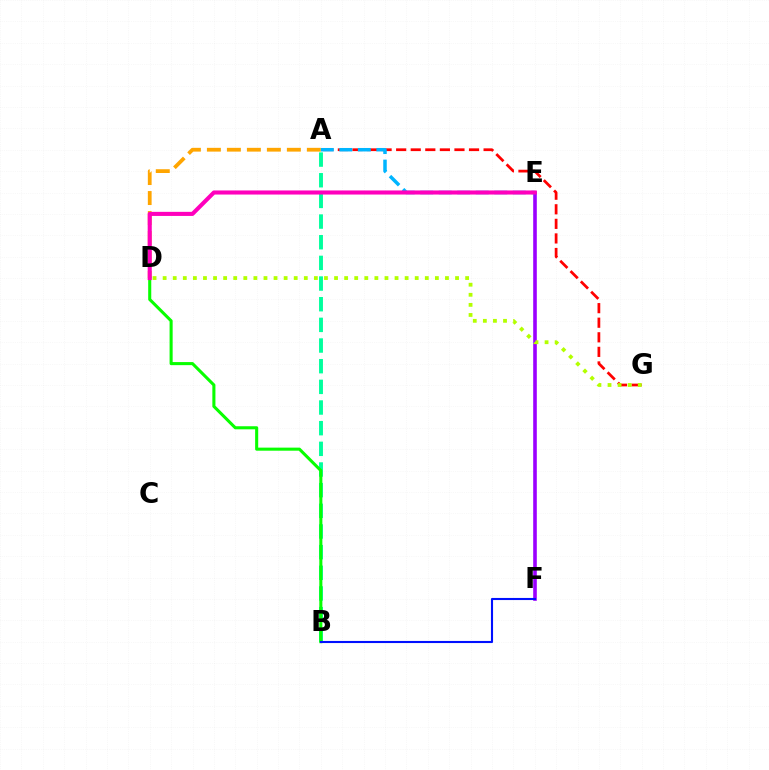{('A', 'G'): [{'color': '#ff0000', 'line_style': 'dashed', 'thickness': 1.98}], ('A', 'B'): [{'color': '#00ff9d', 'line_style': 'dashed', 'thickness': 2.81}], ('E', 'F'): [{'color': '#9b00ff', 'line_style': 'solid', 'thickness': 2.6}], ('A', 'D'): [{'color': '#ffa500', 'line_style': 'dashed', 'thickness': 2.72}], ('B', 'D'): [{'color': '#08ff00', 'line_style': 'solid', 'thickness': 2.21}], ('B', 'F'): [{'color': '#0010ff', 'line_style': 'solid', 'thickness': 1.52}], ('A', 'E'): [{'color': '#00b5ff', 'line_style': 'dashed', 'thickness': 2.52}], ('D', 'G'): [{'color': '#b3ff00', 'line_style': 'dotted', 'thickness': 2.74}], ('D', 'E'): [{'color': '#ff00bd', 'line_style': 'solid', 'thickness': 2.94}]}